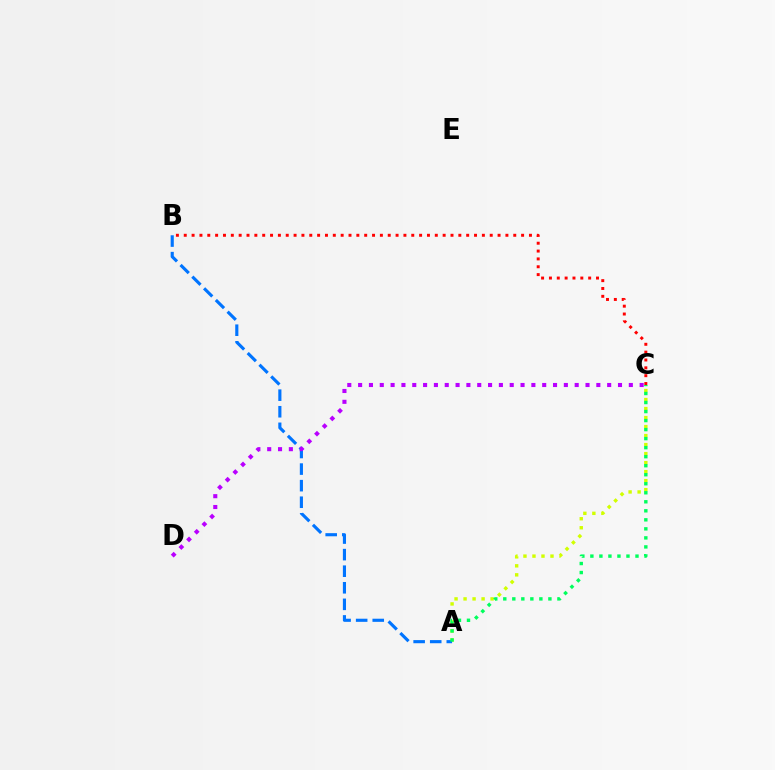{('A', 'C'): [{'color': '#d1ff00', 'line_style': 'dotted', 'thickness': 2.45}, {'color': '#00ff5c', 'line_style': 'dotted', 'thickness': 2.45}], ('A', 'B'): [{'color': '#0074ff', 'line_style': 'dashed', 'thickness': 2.25}], ('C', 'D'): [{'color': '#b900ff', 'line_style': 'dotted', 'thickness': 2.94}], ('B', 'C'): [{'color': '#ff0000', 'line_style': 'dotted', 'thickness': 2.13}]}